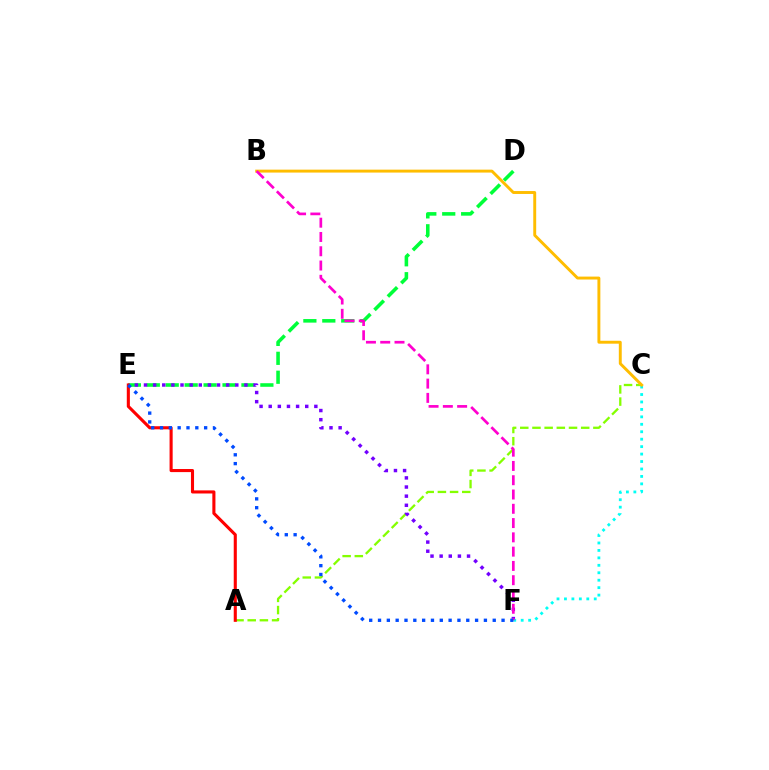{('D', 'E'): [{'color': '#00ff39', 'line_style': 'dashed', 'thickness': 2.57}], ('A', 'C'): [{'color': '#84ff00', 'line_style': 'dashed', 'thickness': 1.66}], ('E', 'F'): [{'color': '#7200ff', 'line_style': 'dotted', 'thickness': 2.48}, {'color': '#004bff', 'line_style': 'dotted', 'thickness': 2.4}], ('C', 'F'): [{'color': '#00fff6', 'line_style': 'dotted', 'thickness': 2.02}], ('B', 'C'): [{'color': '#ffbd00', 'line_style': 'solid', 'thickness': 2.1}], ('A', 'E'): [{'color': '#ff0000', 'line_style': 'solid', 'thickness': 2.22}], ('B', 'F'): [{'color': '#ff00cf', 'line_style': 'dashed', 'thickness': 1.94}]}